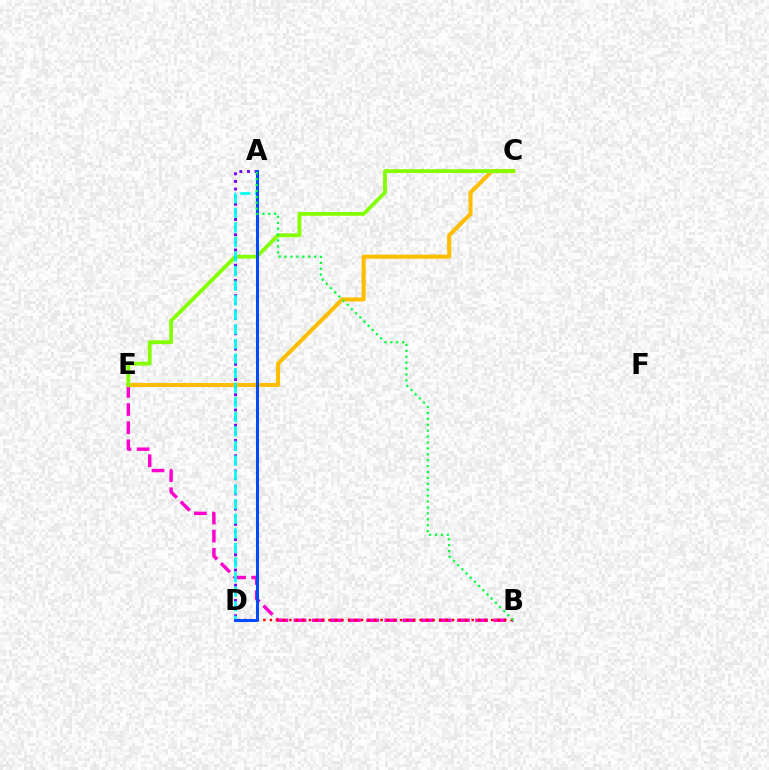{('B', 'E'): [{'color': '#ff00cf', 'line_style': 'dashed', 'thickness': 2.47}], ('C', 'E'): [{'color': '#ffbd00', 'line_style': 'solid', 'thickness': 2.93}, {'color': '#84ff00', 'line_style': 'solid', 'thickness': 2.75}], ('A', 'D'): [{'color': '#7200ff', 'line_style': 'dotted', 'thickness': 2.07}, {'color': '#00fff6', 'line_style': 'dashed', 'thickness': 1.98}, {'color': '#004bff', 'line_style': 'solid', 'thickness': 2.18}], ('B', 'D'): [{'color': '#ff0000', 'line_style': 'dotted', 'thickness': 1.77}], ('A', 'B'): [{'color': '#00ff39', 'line_style': 'dotted', 'thickness': 1.61}]}